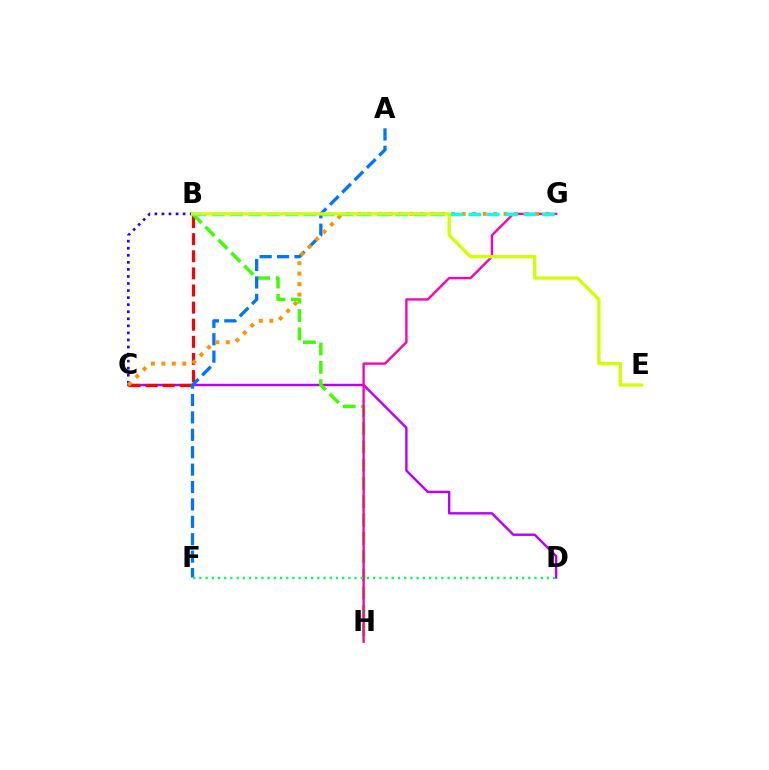{('C', 'D'): [{'color': '#b900ff', 'line_style': 'solid', 'thickness': 1.74}], ('B', 'C'): [{'color': '#ff0000', 'line_style': 'dashed', 'thickness': 2.33}, {'color': '#2500ff', 'line_style': 'dotted', 'thickness': 1.92}], ('B', 'H'): [{'color': '#3dff00', 'line_style': 'dashed', 'thickness': 2.49}], ('A', 'F'): [{'color': '#0074ff', 'line_style': 'dashed', 'thickness': 2.36}], ('G', 'H'): [{'color': '#ff00ac', 'line_style': 'solid', 'thickness': 1.7}], ('C', 'G'): [{'color': '#ff9400', 'line_style': 'dotted', 'thickness': 2.85}], ('D', 'F'): [{'color': '#00ff5c', 'line_style': 'dotted', 'thickness': 1.69}], ('B', 'G'): [{'color': '#00fff6', 'line_style': 'dashed', 'thickness': 2.49}], ('B', 'E'): [{'color': '#d1ff00', 'line_style': 'solid', 'thickness': 2.34}]}